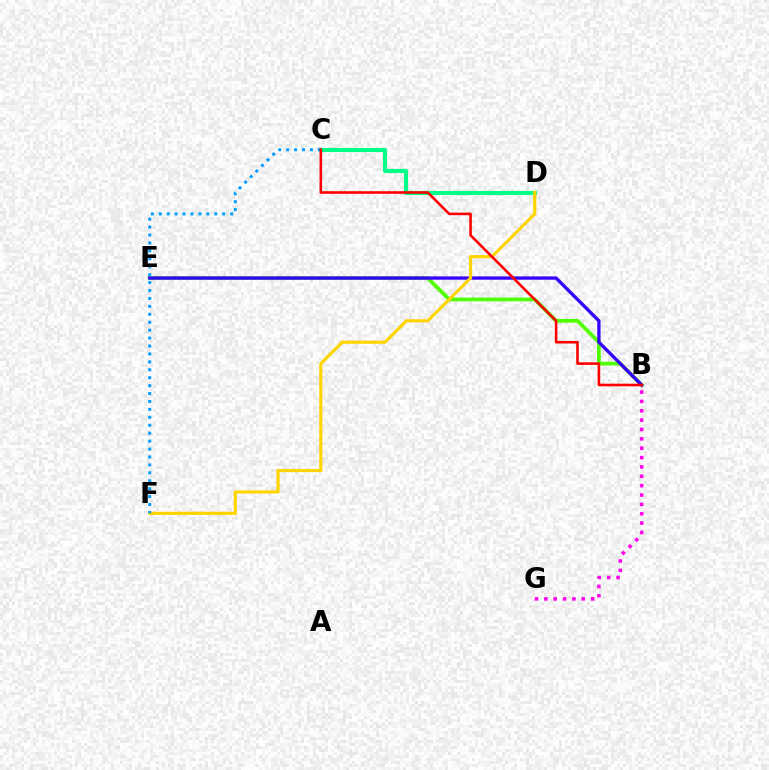{('B', 'E'): [{'color': '#4fff00', 'line_style': 'solid', 'thickness': 2.69}, {'color': '#3700ff', 'line_style': 'solid', 'thickness': 2.38}], ('C', 'D'): [{'color': '#00ff86', 'line_style': 'solid', 'thickness': 2.97}], ('D', 'F'): [{'color': '#ffd500', 'line_style': 'solid', 'thickness': 2.28}], ('B', 'G'): [{'color': '#ff00ed', 'line_style': 'dotted', 'thickness': 2.54}], ('C', 'F'): [{'color': '#009eff', 'line_style': 'dotted', 'thickness': 2.15}], ('B', 'C'): [{'color': '#ff0000', 'line_style': 'solid', 'thickness': 1.87}]}